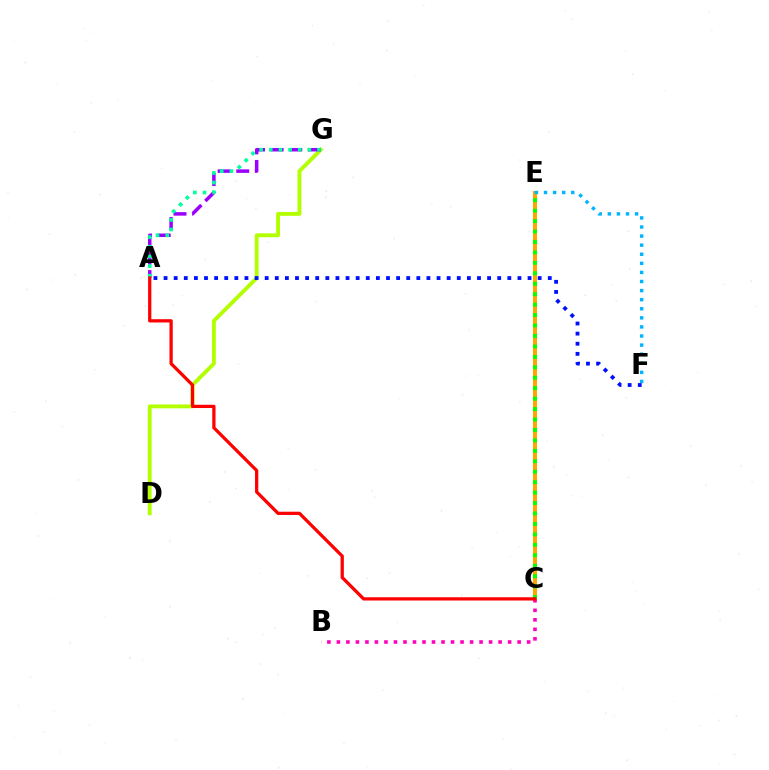{('C', 'E'): [{'color': '#ffa500', 'line_style': 'solid', 'thickness': 2.9}, {'color': '#08ff00', 'line_style': 'dotted', 'thickness': 2.84}], ('D', 'G'): [{'color': '#b3ff00', 'line_style': 'solid', 'thickness': 2.78}], ('A', 'G'): [{'color': '#9b00ff', 'line_style': 'dashed', 'thickness': 2.53}, {'color': '#00ff9d', 'line_style': 'dotted', 'thickness': 2.62}], ('B', 'C'): [{'color': '#ff00bd', 'line_style': 'dotted', 'thickness': 2.58}], ('E', 'F'): [{'color': '#00b5ff', 'line_style': 'dotted', 'thickness': 2.47}], ('A', 'F'): [{'color': '#0010ff', 'line_style': 'dotted', 'thickness': 2.75}], ('A', 'C'): [{'color': '#ff0000', 'line_style': 'solid', 'thickness': 2.35}]}